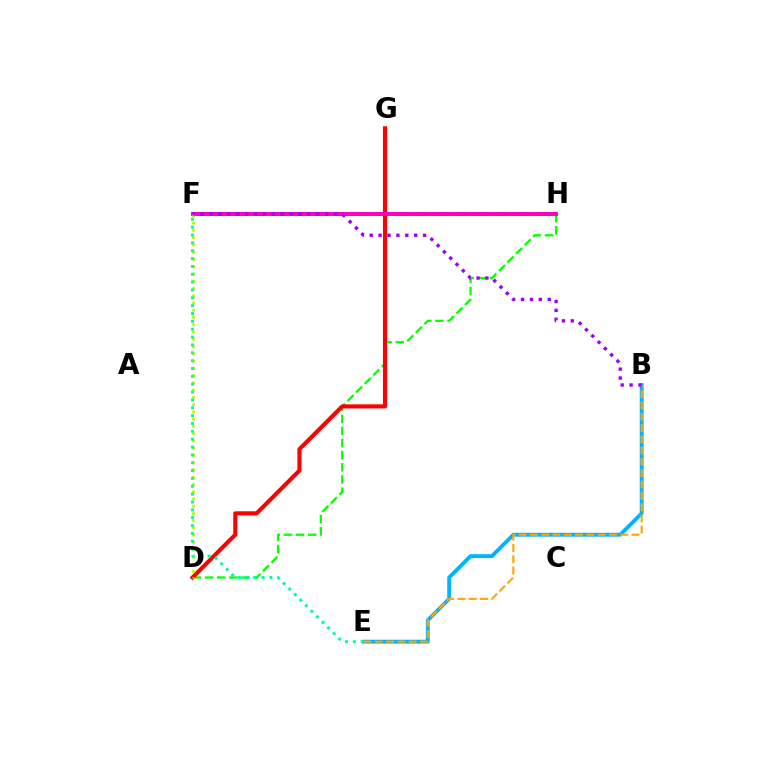{('F', 'H'): [{'color': '#0010ff', 'line_style': 'dashed', 'thickness': 2.72}, {'color': '#ff00bd', 'line_style': 'solid', 'thickness': 2.85}], ('B', 'E'): [{'color': '#00b5ff', 'line_style': 'solid', 'thickness': 2.79}, {'color': '#ffa500', 'line_style': 'dashed', 'thickness': 1.53}], ('D', 'H'): [{'color': '#08ff00', 'line_style': 'dashed', 'thickness': 1.65}], ('D', 'G'): [{'color': '#ff0000', 'line_style': 'solid', 'thickness': 2.94}], ('D', 'F'): [{'color': '#b3ff00', 'line_style': 'dotted', 'thickness': 1.97}], ('B', 'F'): [{'color': '#9b00ff', 'line_style': 'dotted', 'thickness': 2.42}], ('E', 'F'): [{'color': '#00ff9d', 'line_style': 'dotted', 'thickness': 2.13}]}